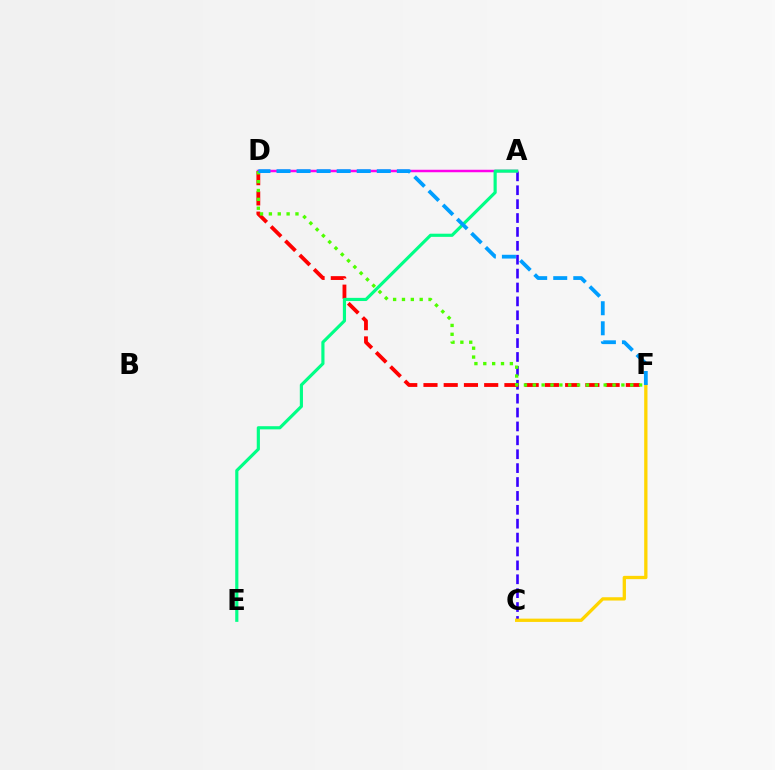{('A', 'C'): [{'color': '#3700ff', 'line_style': 'dashed', 'thickness': 1.89}], ('A', 'D'): [{'color': '#ff00ed', 'line_style': 'solid', 'thickness': 1.79}], ('D', 'F'): [{'color': '#ff0000', 'line_style': 'dashed', 'thickness': 2.75}, {'color': '#4fff00', 'line_style': 'dotted', 'thickness': 2.41}, {'color': '#009eff', 'line_style': 'dashed', 'thickness': 2.72}], ('A', 'E'): [{'color': '#00ff86', 'line_style': 'solid', 'thickness': 2.27}], ('C', 'F'): [{'color': '#ffd500', 'line_style': 'solid', 'thickness': 2.37}]}